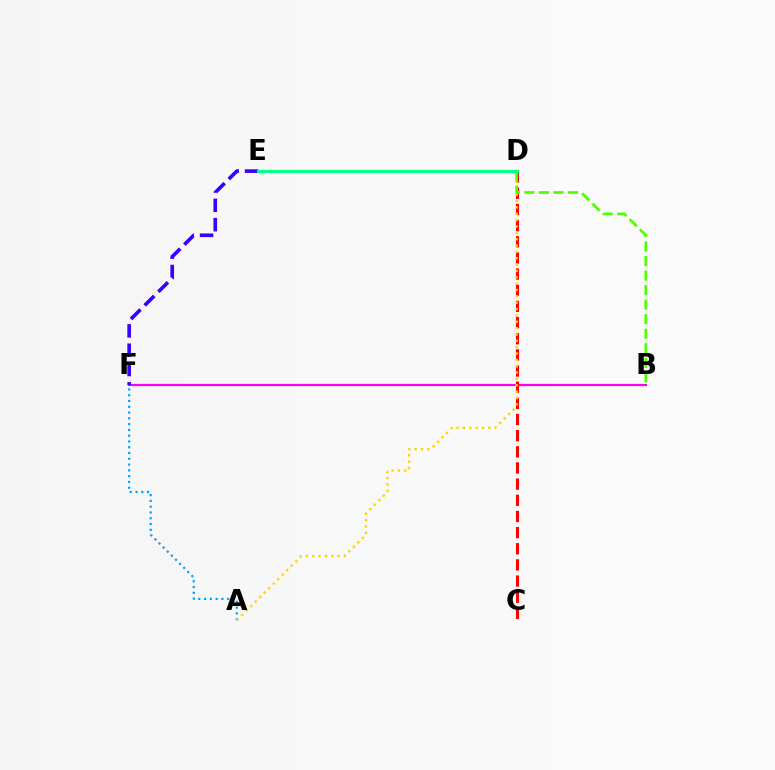{('B', 'F'): [{'color': '#ff00ed', 'line_style': 'solid', 'thickness': 1.58}], ('C', 'D'): [{'color': '#ff0000', 'line_style': 'dashed', 'thickness': 2.19}], ('E', 'F'): [{'color': '#3700ff', 'line_style': 'dashed', 'thickness': 2.63}], ('A', 'F'): [{'color': '#009eff', 'line_style': 'dotted', 'thickness': 1.57}], ('A', 'D'): [{'color': '#ffd500', 'line_style': 'dotted', 'thickness': 1.73}], ('B', 'D'): [{'color': '#4fff00', 'line_style': 'dashed', 'thickness': 1.97}], ('D', 'E'): [{'color': '#00ff86', 'line_style': 'solid', 'thickness': 2.28}]}